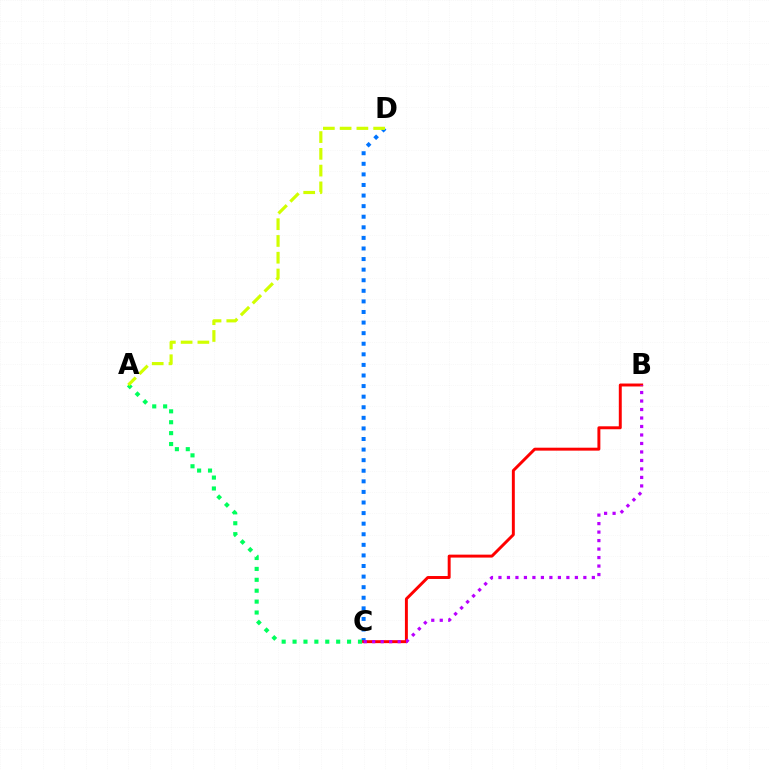{('C', 'D'): [{'color': '#0074ff', 'line_style': 'dotted', 'thickness': 2.88}], ('B', 'C'): [{'color': '#ff0000', 'line_style': 'solid', 'thickness': 2.12}, {'color': '#b900ff', 'line_style': 'dotted', 'thickness': 2.31}], ('A', 'C'): [{'color': '#00ff5c', 'line_style': 'dotted', 'thickness': 2.96}], ('A', 'D'): [{'color': '#d1ff00', 'line_style': 'dashed', 'thickness': 2.28}]}